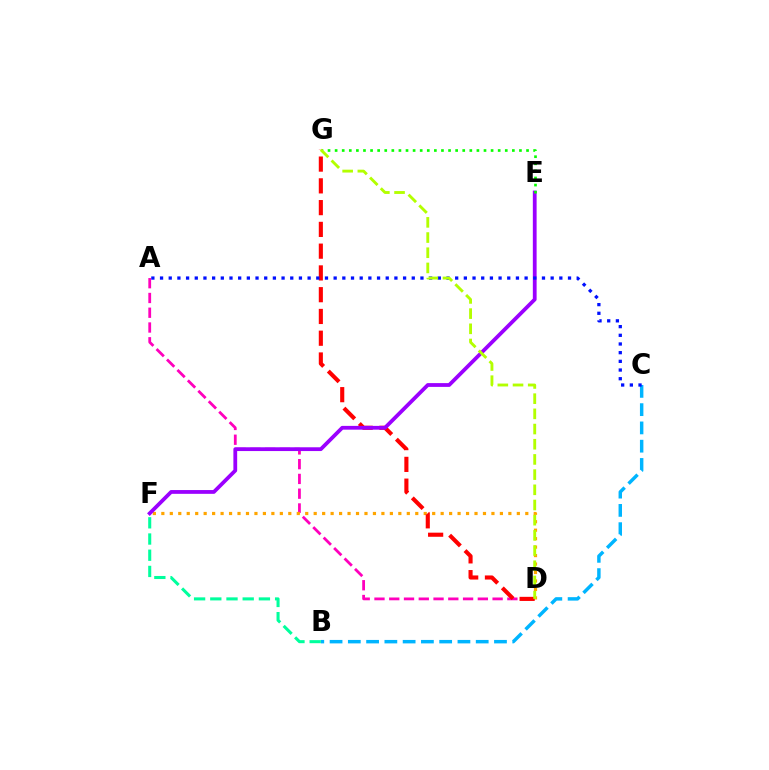{('A', 'D'): [{'color': '#ff00bd', 'line_style': 'dashed', 'thickness': 2.01}], ('B', 'C'): [{'color': '#00b5ff', 'line_style': 'dashed', 'thickness': 2.48}], ('D', 'F'): [{'color': '#ffa500', 'line_style': 'dotted', 'thickness': 2.3}], ('D', 'G'): [{'color': '#ff0000', 'line_style': 'dashed', 'thickness': 2.96}, {'color': '#b3ff00', 'line_style': 'dashed', 'thickness': 2.06}], ('E', 'F'): [{'color': '#9b00ff', 'line_style': 'solid', 'thickness': 2.72}], ('B', 'F'): [{'color': '#00ff9d', 'line_style': 'dashed', 'thickness': 2.2}], ('E', 'G'): [{'color': '#08ff00', 'line_style': 'dotted', 'thickness': 1.93}], ('A', 'C'): [{'color': '#0010ff', 'line_style': 'dotted', 'thickness': 2.36}]}